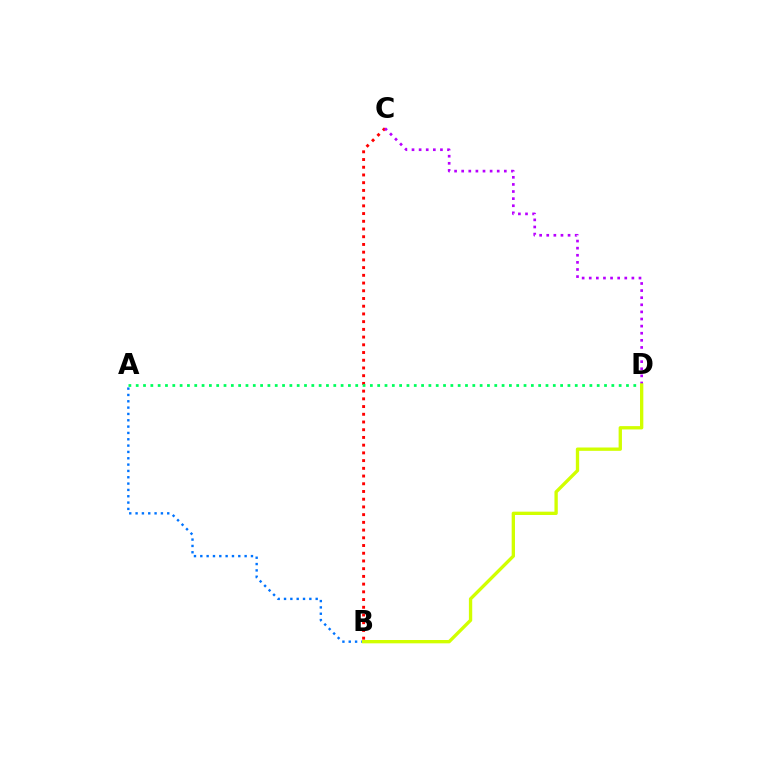{('B', 'C'): [{'color': '#ff0000', 'line_style': 'dotted', 'thickness': 2.1}], ('A', 'B'): [{'color': '#0074ff', 'line_style': 'dotted', 'thickness': 1.72}], ('C', 'D'): [{'color': '#b900ff', 'line_style': 'dotted', 'thickness': 1.93}], ('A', 'D'): [{'color': '#00ff5c', 'line_style': 'dotted', 'thickness': 1.99}], ('B', 'D'): [{'color': '#d1ff00', 'line_style': 'solid', 'thickness': 2.4}]}